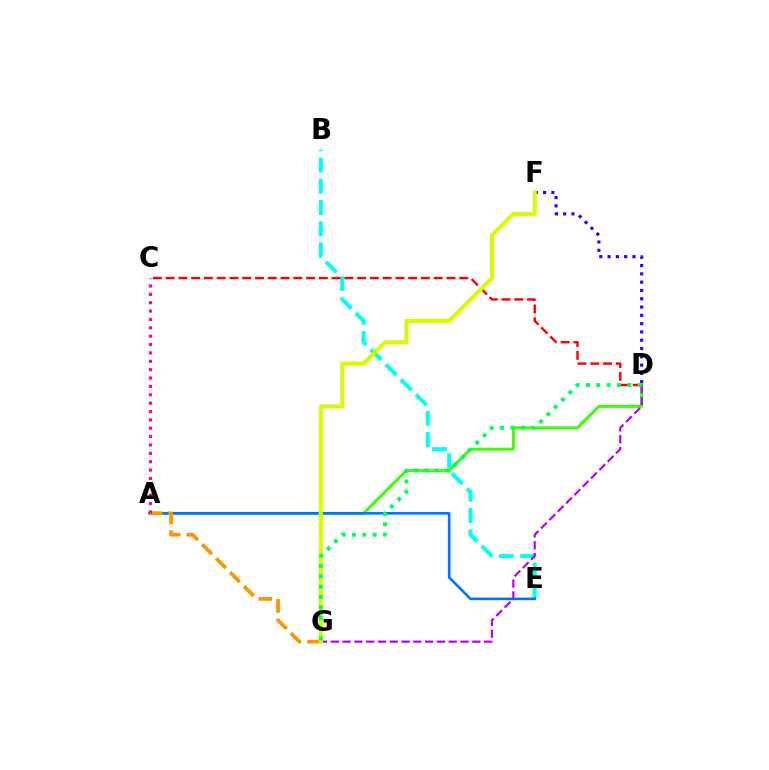{('B', 'E'): [{'color': '#00fff6', 'line_style': 'dashed', 'thickness': 2.89}], ('A', 'D'): [{'color': '#3dff00', 'line_style': 'solid', 'thickness': 2.16}], ('C', 'D'): [{'color': '#ff0000', 'line_style': 'dashed', 'thickness': 1.73}], ('D', 'G'): [{'color': '#b900ff', 'line_style': 'dashed', 'thickness': 1.6}, {'color': '#00ff5c', 'line_style': 'dotted', 'thickness': 2.81}], ('A', 'E'): [{'color': '#0074ff', 'line_style': 'solid', 'thickness': 1.88}], ('D', 'F'): [{'color': '#2500ff', 'line_style': 'dotted', 'thickness': 2.25}], ('A', 'G'): [{'color': '#ff9400', 'line_style': 'dashed', 'thickness': 2.68}], ('F', 'G'): [{'color': '#d1ff00', 'line_style': 'solid', 'thickness': 2.95}], ('A', 'C'): [{'color': '#ff00ac', 'line_style': 'dotted', 'thickness': 2.27}]}